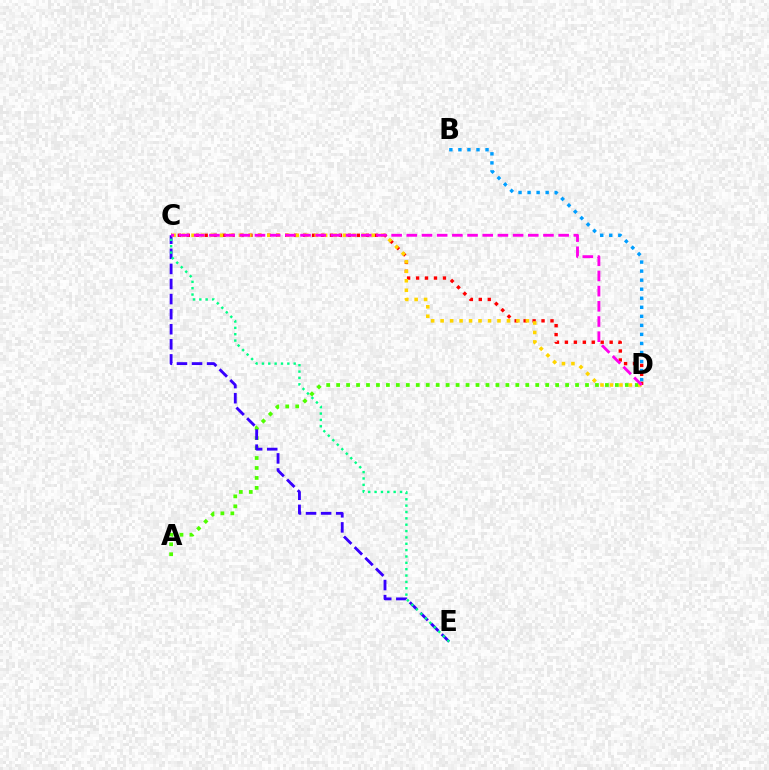{('C', 'D'): [{'color': '#ff0000', 'line_style': 'dotted', 'thickness': 2.43}, {'color': '#ffd500', 'line_style': 'dotted', 'thickness': 2.57}, {'color': '#ff00ed', 'line_style': 'dashed', 'thickness': 2.06}], ('B', 'D'): [{'color': '#009eff', 'line_style': 'dotted', 'thickness': 2.46}], ('A', 'D'): [{'color': '#4fff00', 'line_style': 'dotted', 'thickness': 2.7}], ('C', 'E'): [{'color': '#3700ff', 'line_style': 'dashed', 'thickness': 2.05}, {'color': '#00ff86', 'line_style': 'dotted', 'thickness': 1.73}]}